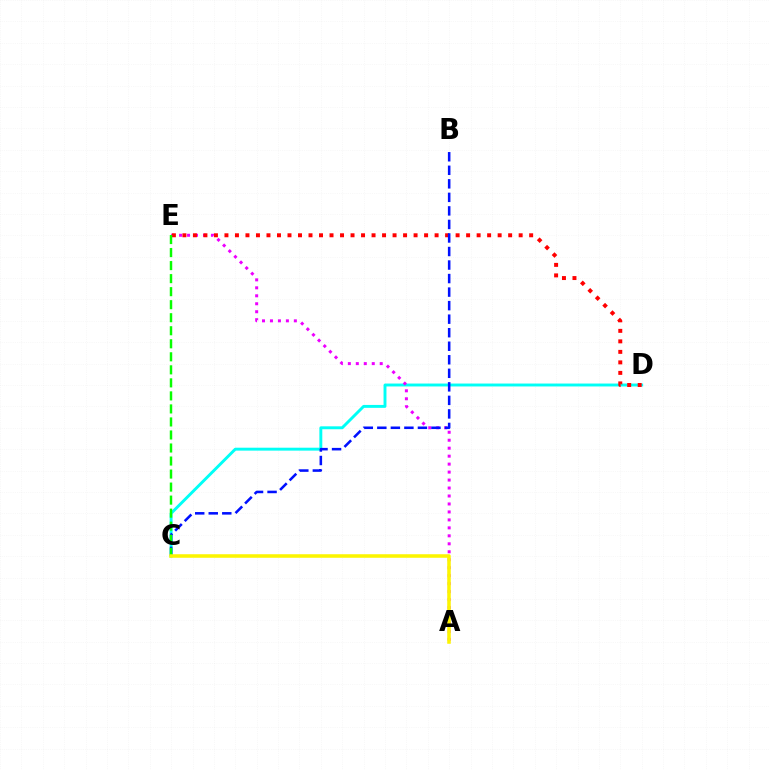{('C', 'D'): [{'color': '#00fff6', 'line_style': 'solid', 'thickness': 2.1}], ('A', 'E'): [{'color': '#ee00ff', 'line_style': 'dotted', 'thickness': 2.16}], ('D', 'E'): [{'color': '#ff0000', 'line_style': 'dotted', 'thickness': 2.85}], ('B', 'C'): [{'color': '#0010ff', 'line_style': 'dashed', 'thickness': 1.84}], ('C', 'E'): [{'color': '#08ff00', 'line_style': 'dashed', 'thickness': 1.77}], ('A', 'C'): [{'color': '#fcf500', 'line_style': 'solid', 'thickness': 2.55}]}